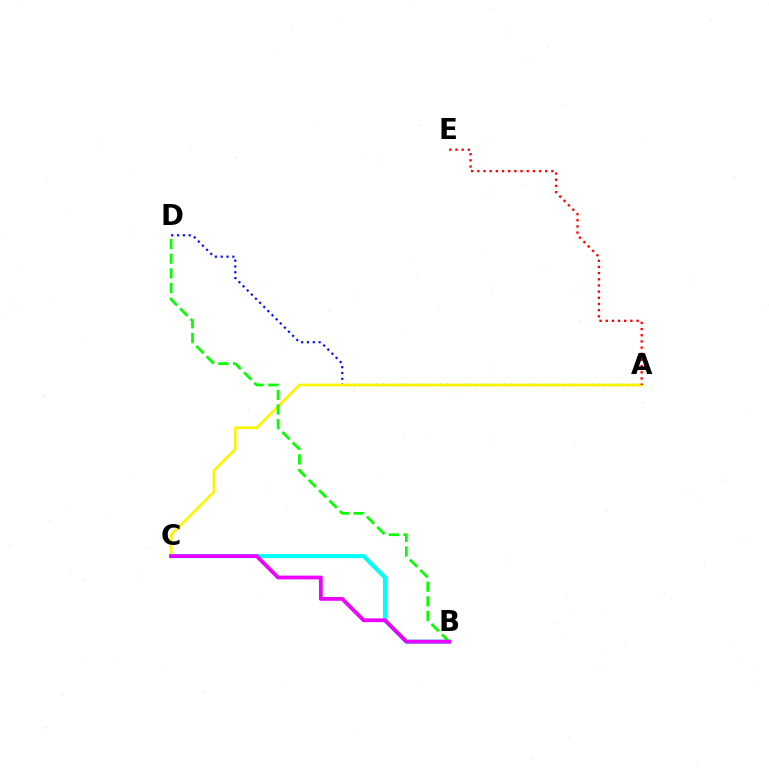{('A', 'D'): [{'color': '#0010ff', 'line_style': 'dotted', 'thickness': 1.59}], ('A', 'C'): [{'color': '#fcf500', 'line_style': 'solid', 'thickness': 1.93}], ('A', 'E'): [{'color': '#ff0000', 'line_style': 'dotted', 'thickness': 1.68}], ('B', 'C'): [{'color': '#00fff6', 'line_style': 'solid', 'thickness': 2.96}, {'color': '#ee00ff', 'line_style': 'solid', 'thickness': 2.73}], ('B', 'D'): [{'color': '#08ff00', 'line_style': 'dashed', 'thickness': 1.99}]}